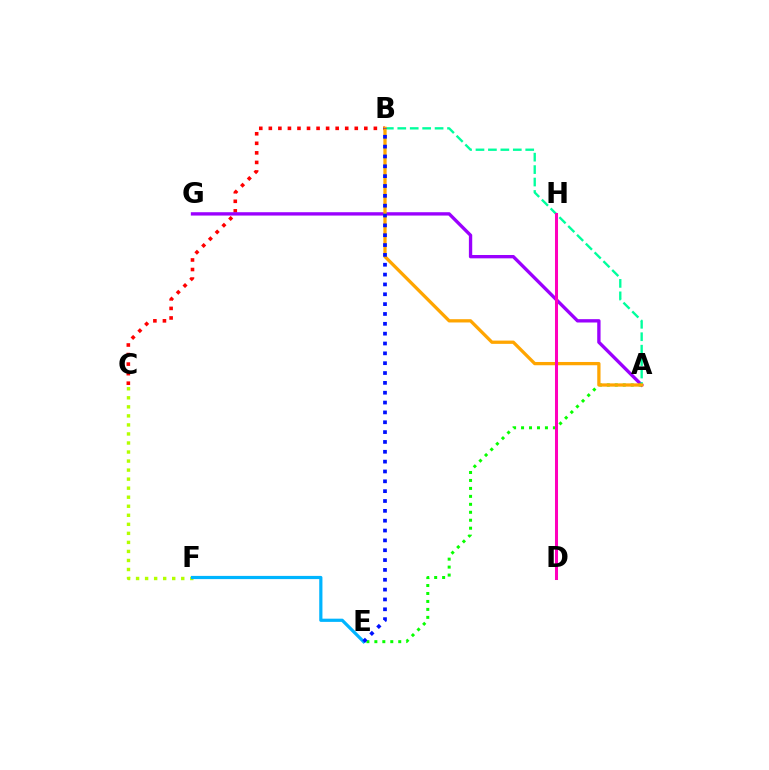{('B', 'C'): [{'color': '#ff0000', 'line_style': 'dotted', 'thickness': 2.59}], ('A', 'G'): [{'color': '#9b00ff', 'line_style': 'solid', 'thickness': 2.4}], ('C', 'F'): [{'color': '#b3ff00', 'line_style': 'dotted', 'thickness': 2.46}], ('A', 'B'): [{'color': '#00ff9d', 'line_style': 'dashed', 'thickness': 1.69}, {'color': '#ffa500', 'line_style': 'solid', 'thickness': 2.36}], ('A', 'E'): [{'color': '#08ff00', 'line_style': 'dotted', 'thickness': 2.16}], ('E', 'F'): [{'color': '#00b5ff', 'line_style': 'solid', 'thickness': 2.31}], ('B', 'E'): [{'color': '#0010ff', 'line_style': 'dotted', 'thickness': 2.67}], ('D', 'H'): [{'color': '#ff00bd', 'line_style': 'solid', 'thickness': 2.18}]}